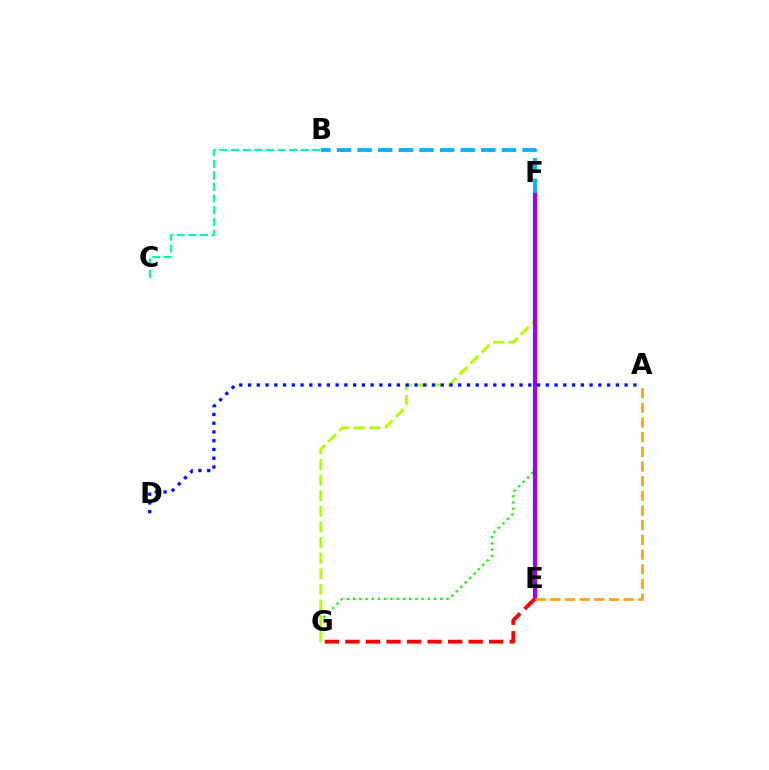{('B', 'C'): [{'color': '#00ff9d', 'line_style': 'dashed', 'thickness': 1.58}], ('F', 'G'): [{'color': '#08ff00', 'line_style': 'dotted', 'thickness': 1.69}, {'color': '#b3ff00', 'line_style': 'dashed', 'thickness': 2.12}], ('E', 'F'): [{'color': '#ff00bd', 'line_style': 'solid', 'thickness': 2.36}, {'color': '#9b00ff', 'line_style': 'solid', 'thickness': 3.0}], ('A', 'D'): [{'color': '#0010ff', 'line_style': 'dotted', 'thickness': 2.38}], ('B', 'F'): [{'color': '#00b5ff', 'line_style': 'dashed', 'thickness': 2.8}], ('E', 'G'): [{'color': '#ff0000', 'line_style': 'dashed', 'thickness': 2.79}], ('A', 'E'): [{'color': '#ffa500', 'line_style': 'dashed', 'thickness': 1.99}]}